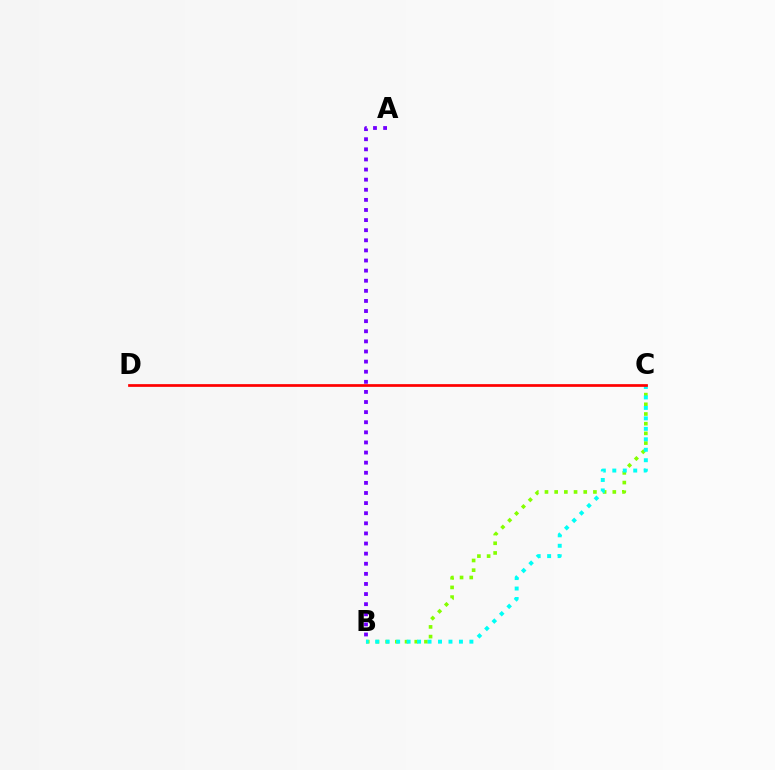{('B', 'C'): [{'color': '#84ff00', 'line_style': 'dotted', 'thickness': 2.63}, {'color': '#00fff6', 'line_style': 'dotted', 'thickness': 2.84}], ('A', 'B'): [{'color': '#7200ff', 'line_style': 'dotted', 'thickness': 2.75}], ('C', 'D'): [{'color': '#ff0000', 'line_style': 'solid', 'thickness': 1.96}]}